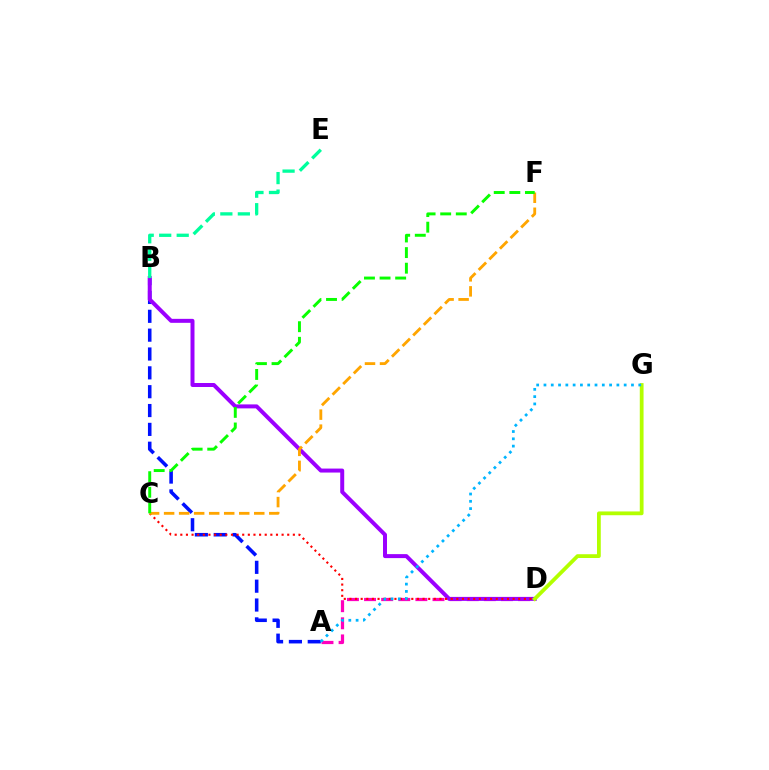{('A', 'B'): [{'color': '#0010ff', 'line_style': 'dashed', 'thickness': 2.56}], ('A', 'D'): [{'color': '#ff00bd', 'line_style': 'dashed', 'thickness': 2.32}], ('B', 'D'): [{'color': '#9b00ff', 'line_style': 'solid', 'thickness': 2.87}], ('C', 'D'): [{'color': '#ff0000', 'line_style': 'dotted', 'thickness': 1.53}], ('C', 'F'): [{'color': '#ffa500', 'line_style': 'dashed', 'thickness': 2.04}, {'color': '#08ff00', 'line_style': 'dashed', 'thickness': 2.12}], ('D', 'G'): [{'color': '#b3ff00', 'line_style': 'solid', 'thickness': 2.72}], ('A', 'G'): [{'color': '#00b5ff', 'line_style': 'dotted', 'thickness': 1.98}], ('B', 'E'): [{'color': '#00ff9d', 'line_style': 'dashed', 'thickness': 2.38}]}